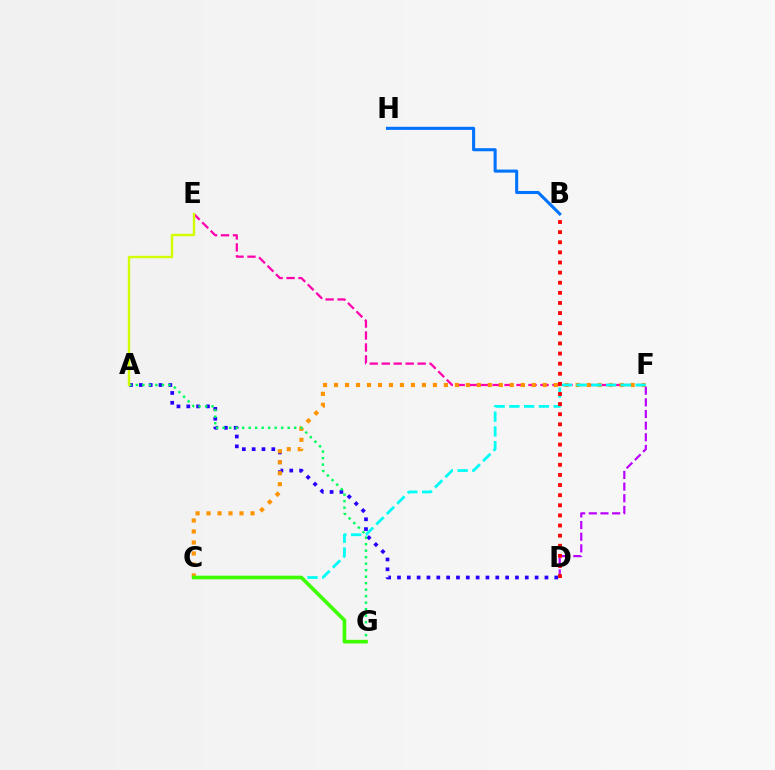{('A', 'D'): [{'color': '#2500ff', 'line_style': 'dotted', 'thickness': 2.67}], ('E', 'F'): [{'color': '#ff00ac', 'line_style': 'dashed', 'thickness': 1.63}], ('C', 'F'): [{'color': '#ff9400', 'line_style': 'dotted', 'thickness': 2.98}, {'color': '#00fff6', 'line_style': 'dashed', 'thickness': 2.01}], ('A', 'G'): [{'color': '#00ff5c', 'line_style': 'dotted', 'thickness': 1.77}], ('D', 'F'): [{'color': '#b900ff', 'line_style': 'dashed', 'thickness': 1.58}], ('B', 'D'): [{'color': '#ff0000', 'line_style': 'dotted', 'thickness': 2.75}], ('A', 'E'): [{'color': '#d1ff00', 'line_style': 'solid', 'thickness': 1.73}], ('B', 'H'): [{'color': '#0074ff', 'line_style': 'solid', 'thickness': 2.21}], ('C', 'G'): [{'color': '#3dff00', 'line_style': 'solid', 'thickness': 2.62}]}